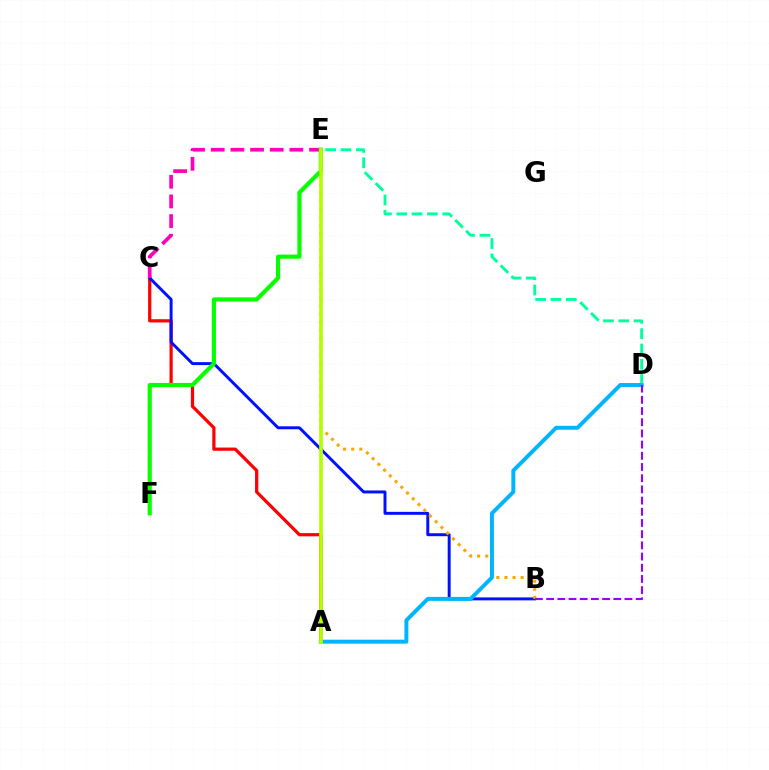{('D', 'E'): [{'color': '#00ff9d', 'line_style': 'dashed', 'thickness': 2.08}], ('A', 'C'): [{'color': '#ff0000', 'line_style': 'solid', 'thickness': 2.33}], ('B', 'C'): [{'color': '#0010ff', 'line_style': 'solid', 'thickness': 2.12}], ('C', 'E'): [{'color': '#ff00bd', 'line_style': 'dashed', 'thickness': 2.67}], ('E', 'F'): [{'color': '#08ff00', 'line_style': 'solid', 'thickness': 2.99}], ('B', 'E'): [{'color': '#ffa500', 'line_style': 'dotted', 'thickness': 2.2}], ('A', 'D'): [{'color': '#00b5ff', 'line_style': 'solid', 'thickness': 2.84}], ('A', 'E'): [{'color': '#b3ff00', 'line_style': 'solid', 'thickness': 2.65}], ('B', 'D'): [{'color': '#9b00ff', 'line_style': 'dashed', 'thickness': 1.52}]}